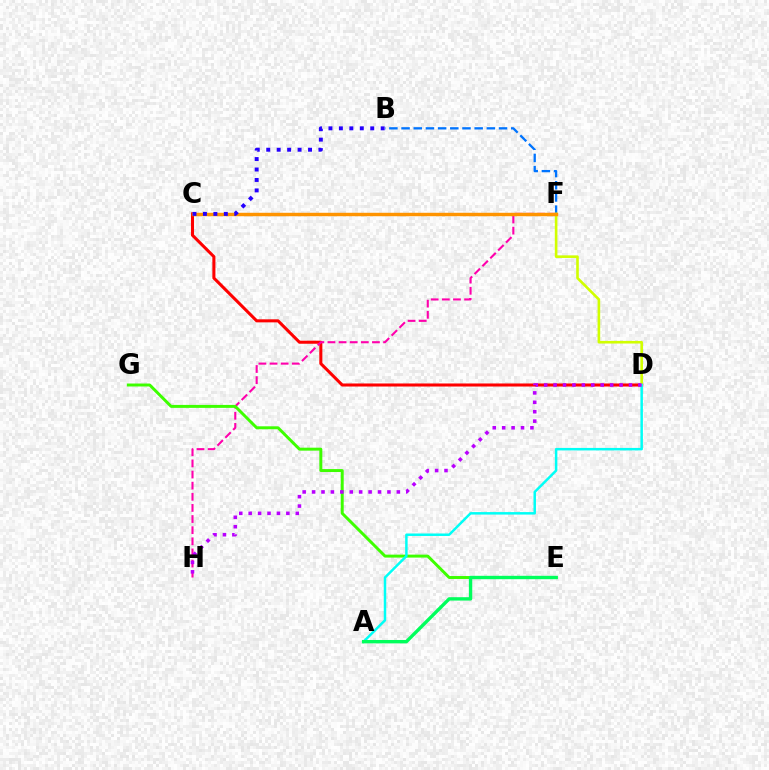{('C', 'D'): [{'color': '#ff0000', 'line_style': 'solid', 'thickness': 2.19}], ('F', 'H'): [{'color': '#ff00ac', 'line_style': 'dashed', 'thickness': 1.51}], ('E', 'G'): [{'color': '#3dff00', 'line_style': 'solid', 'thickness': 2.13}], ('B', 'F'): [{'color': '#0074ff', 'line_style': 'dashed', 'thickness': 1.66}], ('D', 'F'): [{'color': '#d1ff00', 'line_style': 'solid', 'thickness': 1.88}], ('A', 'D'): [{'color': '#00fff6', 'line_style': 'solid', 'thickness': 1.79}], ('D', 'H'): [{'color': '#b900ff', 'line_style': 'dotted', 'thickness': 2.56}], ('C', 'F'): [{'color': '#ff9400', 'line_style': 'solid', 'thickness': 2.48}], ('B', 'C'): [{'color': '#2500ff', 'line_style': 'dotted', 'thickness': 2.84}], ('A', 'E'): [{'color': '#00ff5c', 'line_style': 'solid', 'thickness': 2.43}]}